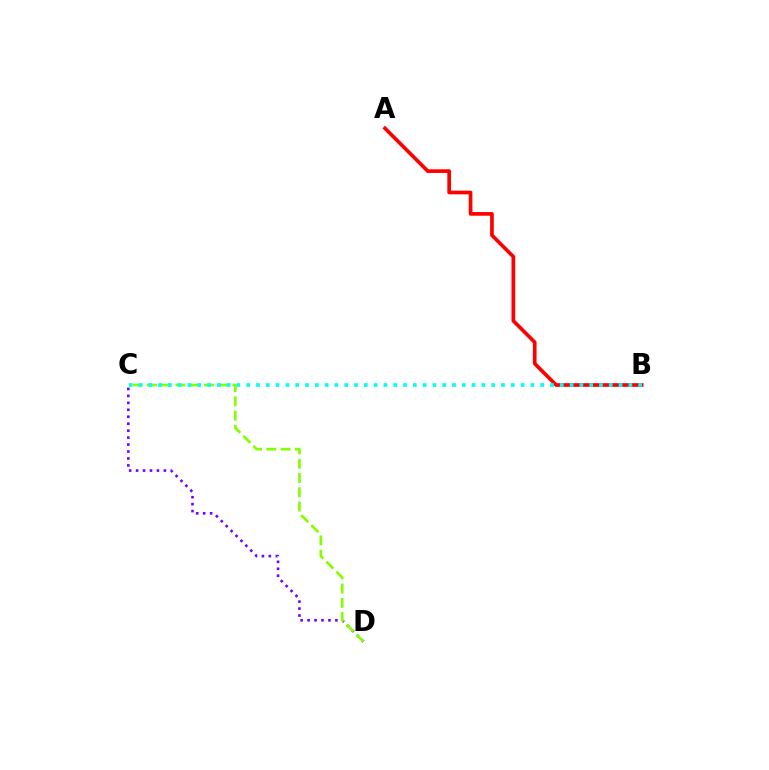{('A', 'B'): [{'color': '#ff0000', 'line_style': 'solid', 'thickness': 2.65}], ('C', 'D'): [{'color': '#7200ff', 'line_style': 'dotted', 'thickness': 1.89}, {'color': '#84ff00', 'line_style': 'dashed', 'thickness': 1.94}], ('B', 'C'): [{'color': '#00fff6', 'line_style': 'dotted', 'thickness': 2.66}]}